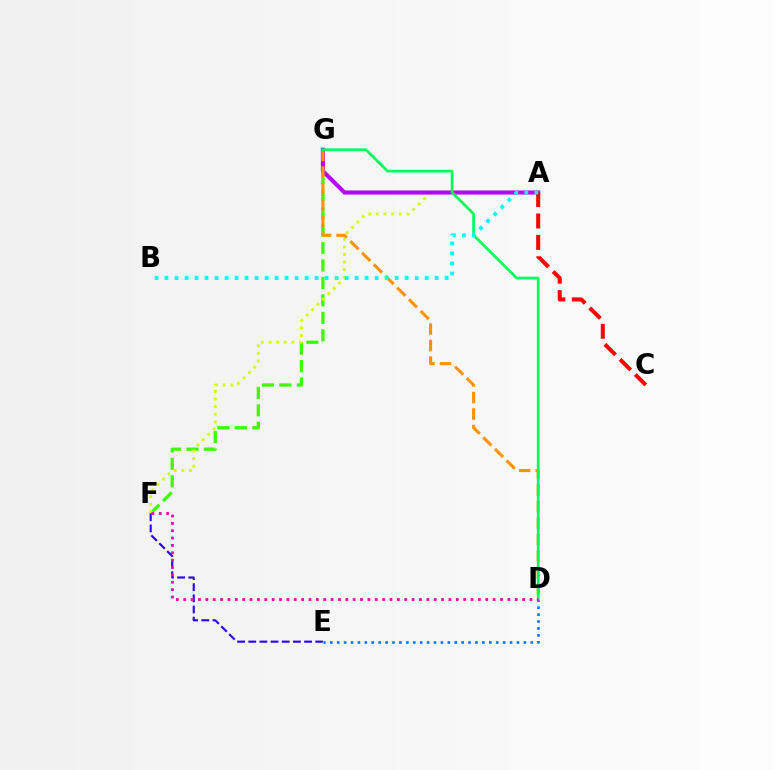{('F', 'G'): [{'color': '#3dff00', 'line_style': 'dashed', 'thickness': 2.37}], ('A', 'F'): [{'color': '#d1ff00', 'line_style': 'dotted', 'thickness': 2.07}], ('E', 'F'): [{'color': '#2500ff', 'line_style': 'dashed', 'thickness': 1.52}], ('D', 'E'): [{'color': '#0074ff', 'line_style': 'dotted', 'thickness': 1.88}], ('A', 'G'): [{'color': '#b900ff', 'line_style': 'solid', 'thickness': 2.95}], ('A', 'C'): [{'color': '#ff0000', 'line_style': 'dashed', 'thickness': 2.91}], ('D', 'G'): [{'color': '#ff9400', 'line_style': 'dashed', 'thickness': 2.24}, {'color': '#00ff5c', 'line_style': 'solid', 'thickness': 1.96}], ('D', 'F'): [{'color': '#ff00ac', 'line_style': 'dotted', 'thickness': 2.0}], ('A', 'B'): [{'color': '#00fff6', 'line_style': 'dotted', 'thickness': 2.72}]}